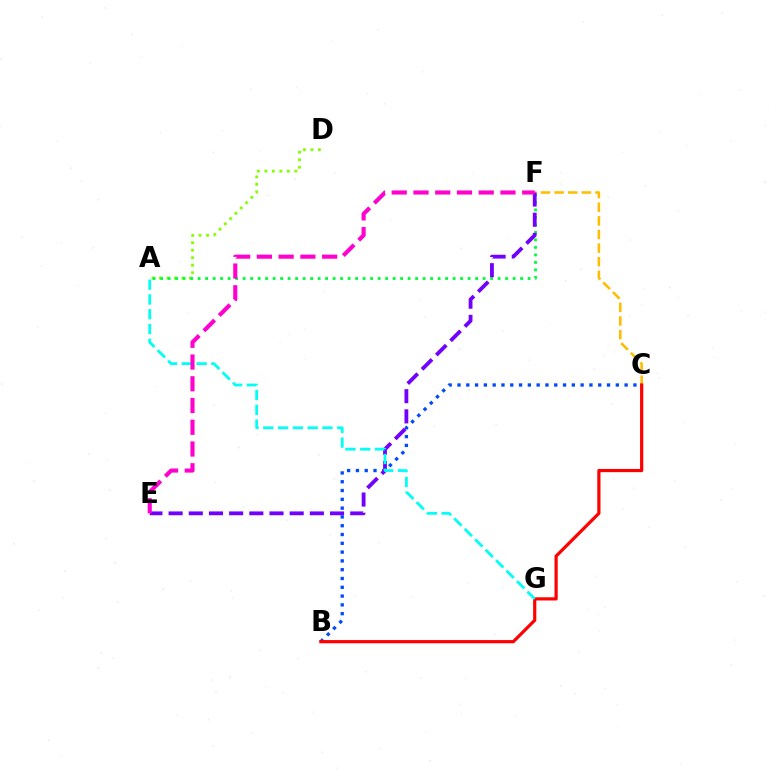{('B', 'C'): [{'color': '#004bff', 'line_style': 'dotted', 'thickness': 2.39}, {'color': '#ff0000', 'line_style': 'solid', 'thickness': 2.3}], ('C', 'F'): [{'color': '#ffbd00', 'line_style': 'dashed', 'thickness': 1.85}], ('A', 'D'): [{'color': '#84ff00', 'line_style': 'dotted', 'thickness': 2.04}], ('A', 'F'): [{'color': '#00ff39', 'line_style': 'dotted', 'thickness': 2.04}], ('E', 'F'): [{'color': '#7200ff', 'line_style': 'dashed', 'thickness': 2.74}, {'color': '#ff00cf', 'line_style': 'dashed', 'thickness': 2.95}], ('A', 'G'): [{'color': '#00fff6', 'line_style': 'dashed', 'thickness': 2.01}]}